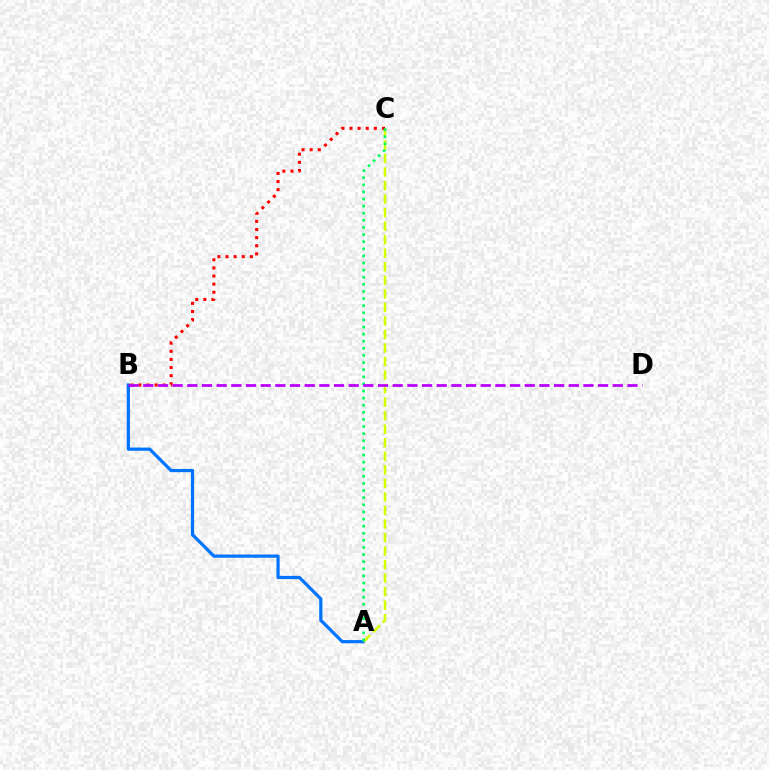{('A', 'B'): [{'color': '#0074ff', 'line_style': 'solid', 'thickness': 2.32}], ('A', 'C'): [{'color': '#d1ff00', 'line_style': 'dashed', 'thickness': 1.84}, {'color': '#00ff5c', 'line_style': 'dotted', 'thickness': 1.93}], ('B', 'C'): [{'color': '#ff0000', 'line_style': 'dotted', 'thickness': 2.21}], ('B', 'D'): [{'color': '#b900ff', 'line_style': 'dashed', 'thickness': 1.99}]}